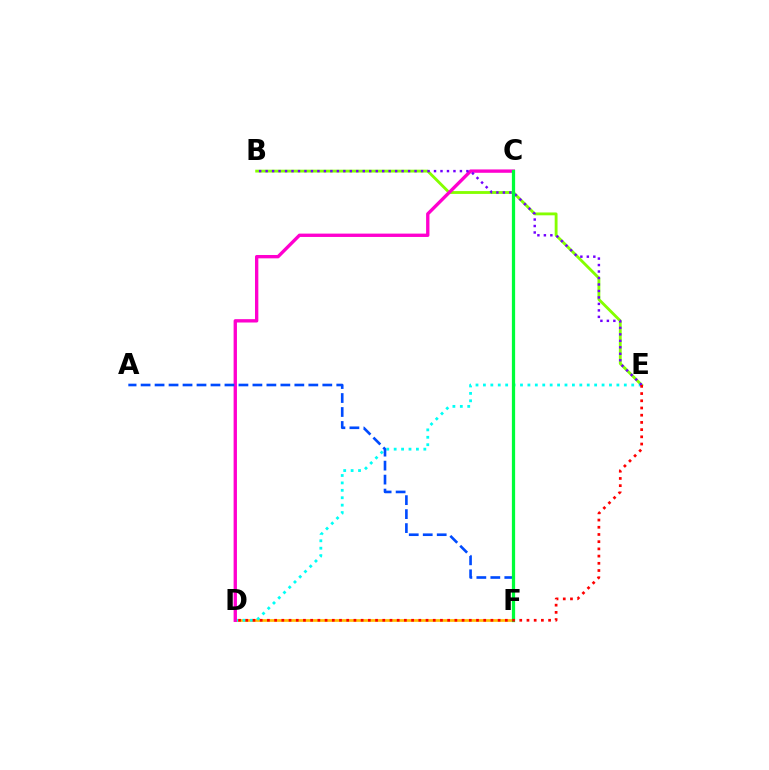{('B', 'E'): [{'color': '#84ff00', 'line_style': 'solid', 'thickness': 2.04}, {'color': '#7200ff', 'line_style': 'dotted', 'thickness': 1.76}], ('D', 'F'): [{'color': '#ffbd00', 'line_style': 'solid', 'thickness': 1.94}], ('D', 'E'): [{'color': '#00fff6', 'line_style': 'dotted', 'thickness': 2.01}, {'color': '#ff0000', 'line_style': 'dotted', 'thickness': 1.96}], ('C', 'D'): [{'color': '#ff00cf', 'line_style': 'solid', 'thickness': 2.41}], ('A', 'F'): [{'color': '#004bff', 'line_style': 'dashed', 'thickness': 1.9}], ('C', 'F'): [{'color': '#00ff39', 'line_style': 'solid', 'thickness': 2.33}]}